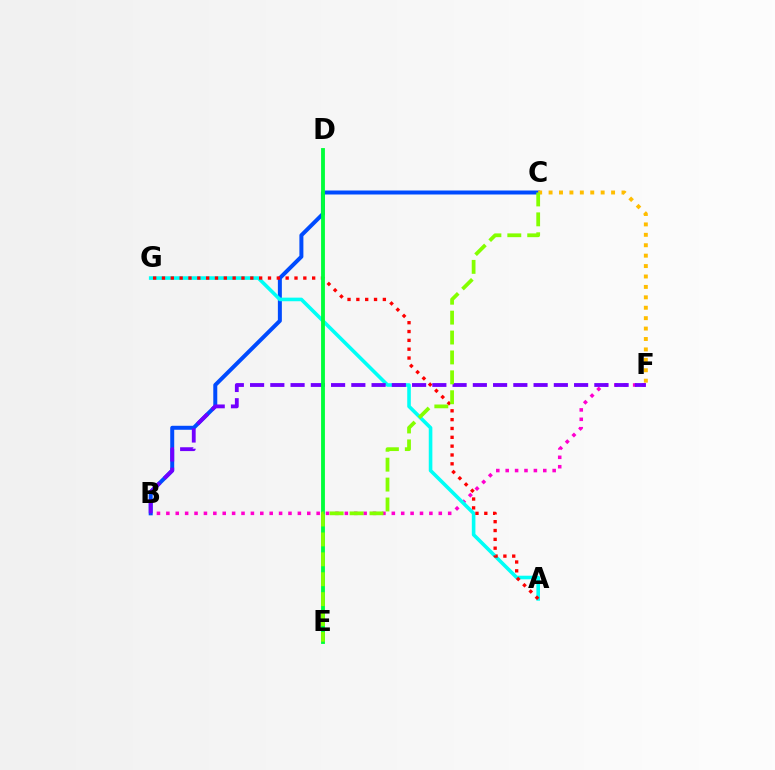{('B', 'C'): [{'color': '#004bff', 'line_style': 'solid', 'thickness': 2.87}], ('C', 'F'): [{'color': '#ffbd00', 'line_style': 'dotted', 'thickness': 2.83}], ('B', 'F'): [{'color': '#ff00cf', 'line_style': 'dotted', 'thickness': 2.55}, {'color': '#7200ff', 'line_style': 'dashed', 'thickness': 2.75}], ('A', 'G'): [{'color': '#00fff6', 'line_style': 'solid', 'thickness': 2.59}, {'color': '#ff0000', 'line_style': 'dotted', 'thickness': 2.4}], ('D', 'E'): [{'color': '#00ff39', 'line_style': 'solid', 'thickness': 2.77}], ('C', 'E'): [{'color': '#84ff00', 'line_style': 'dashed', 'thickness': 2.7}]}